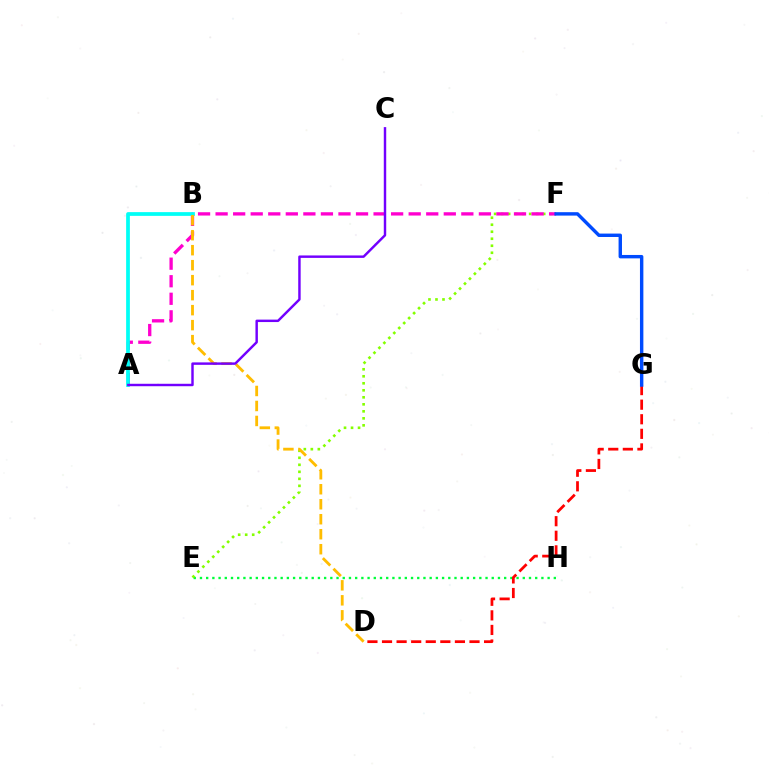{('E', 'H'): [{'color': '#00ff39', 'line_style': 'dotted', 'thickness': 1.69}], ('E', 'F'): [{'color': '#84ff00', 'line_style': 'dotted', 'thickness': 1.9}], ('A', 'F'): [{'color': '#ff00cf', 'line_style': 'dashed', 'thickness': 2.38}], ('A', 'B'): [{'color': '#00fff6', 'line_style': 'solid', 'thickness': 2.69}], ('D', 'G'): [{'color': '#ff0000', 'line_style': 'dashed', 'thickness': 1.98}], ('F', 'G'): [{'color': '#004bff', 'line_style': 'solid', 'thickness': 2.46}], ('B', 'D'): [{'color': '#ffbd00', 'line_style': 'dashed', 'thickness': 2.04}], ('A', 'C'): [{'color': '#7200ff', 'line_style': 'solid', 'thickness': 1.76}]}